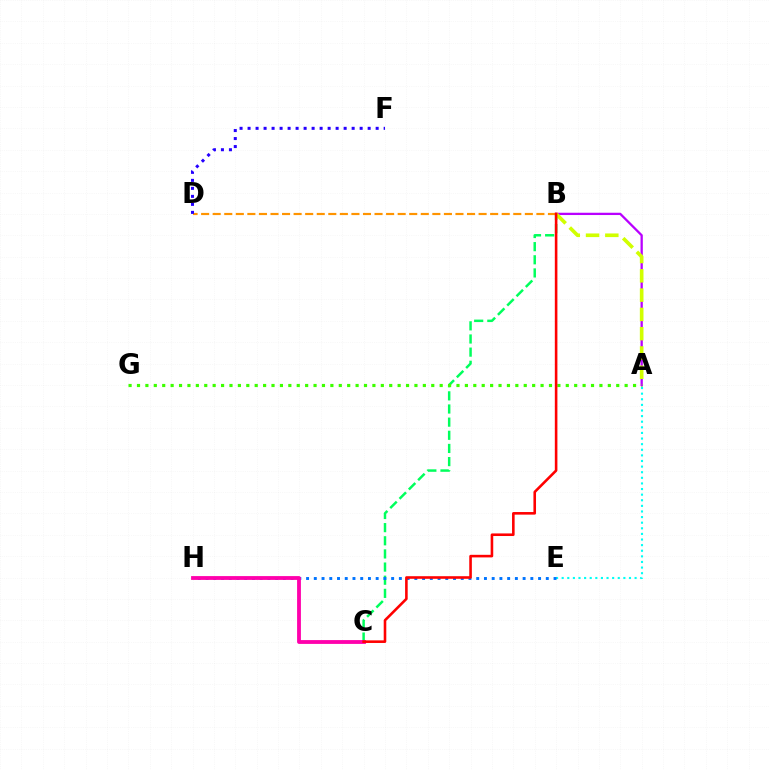{('A', 'E'): [{'color': '#00fff6', 'line_style': 'dotted', 'thickness': 1.52}], ('B', 'C'): [{'color': '#00ff5c', 'line_style': 'dashed', 'thickness': 1.79}, {'color': '#ff0000', 'line_style': 'solid', 'thickness': 1.87}], ('A', 'G'): [{'color': '#3dff00', 'line_style': 'dotted', 'thickness': 2.28}], ('B', 'D'): [{'color': '#ff9400', 'line_style': 'dashed', 'thickness': 1.57}], ('A', 'B'): [{'color': '#b900ff', 'line_style': 'solid', 'thickness': 1.65}, {'color': '#d1ff00', 'line_style': 'dashed', 'thickness': 2.62}], ('E', 'H'): [{'color': '#0074ff', 'line_style': 'dotted', 'thickness': 2.1}], ('D', 'F'): [{'color': '#2500ff', 'line_style': 'dotted', 'thickness': 2.18}], ('C', 'H'): [{'color': '#ff00ac', 'line_style': 'solid', 'thickness': 2.75}]}